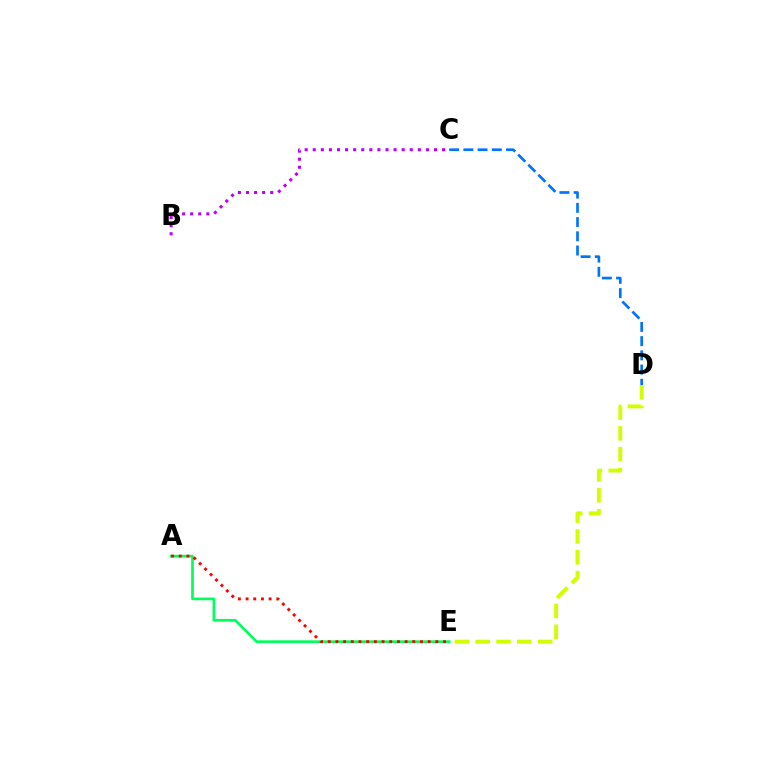{('D', 'E'): [{'color': '#d1ff00', 'line_style': 'dashed', 'thickness': 2.83}], ('C', 'D'): [{'color': '#0074ff', 'line_style': 'dashed', 'thickness': 1.93}], ('A', 'E'): [{'color': '#00ff5c', 'line_style': 'solid', 'thickness': 1.93}, {'color': '#ff0000', 'line_style': 'dotted', 'thickness': 2.09}], ('B', 'C'): [{'color': '#b900ff', 'line_style': 'dotted', 'thickness': 2.2}]}